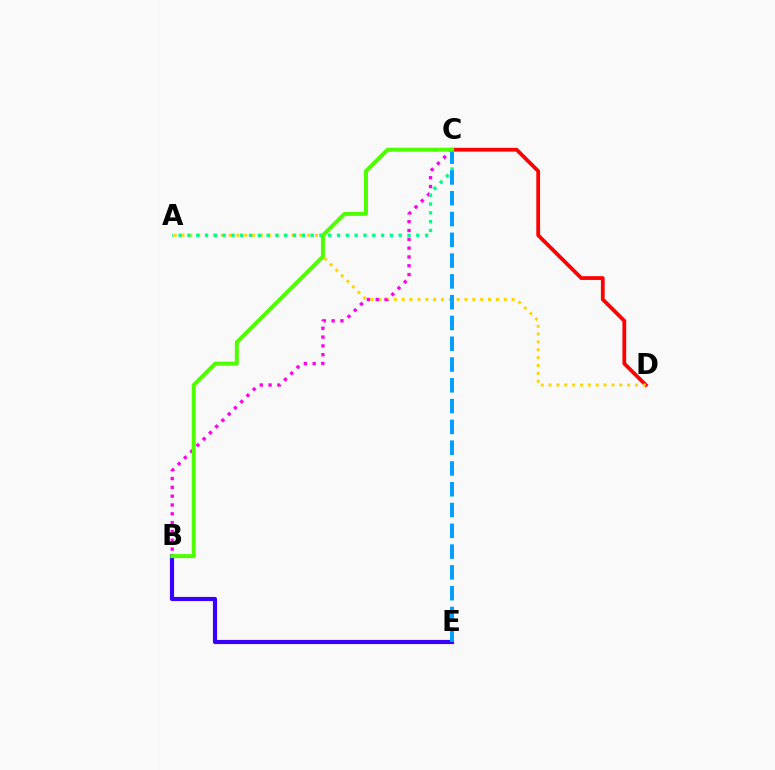{('C', 'D'): [{'color': '#ff0000', 'line_style': 'solid', 'thickness': 2.72}], ('A', 'D'): [{'color': '#ffd500', 'line_style': 'dotted', 'thickness': 2.13}], ('B', 'C'): [{'color': '#ff00ed', 'line_style': 'dotted', 'thickness': 2.4}, {'color': '#4fff00', 'line_style': 'solid', 'thickness': 2.86}], ('B', 'E'): [{'color': '#3700ff', 'line_style': 'solid', 'thickness': 2.99}], ('A', 'C'): [{'color': '#00ff86', 'line_style': 'dotted', 'thickness': 2.39}], ('C', 'E'): [{'color': '#009eff', 'line_style': 'dashed', 'thickness': 2.82}]}